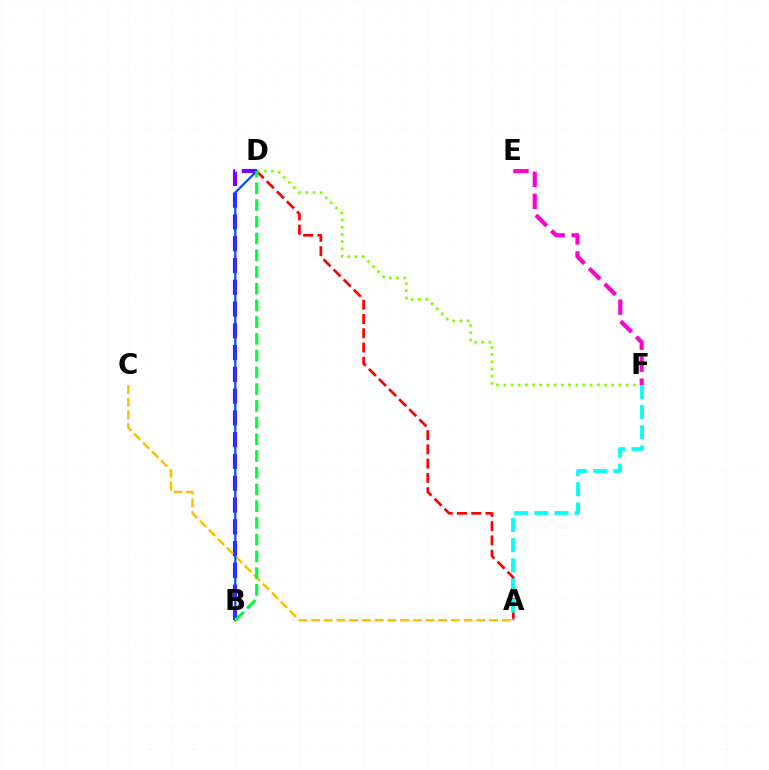{('B', 'D'): [{'color': '#7200ff', 'line_style': 'dashed', 'thickness': 2.96}, {'color': '#004bff', 'line_style': 'solid', 'thickness': 1.58}, {'color': '#00ff39', 'line_style': 'dashed', 'thickness': 2.27}], ('A', 'D'): [{'color': '#ff0000', 'line_style': 'dashed', 'thickness': 1.94}], ('D', 'F'): [{'color': '#84ff00', 'line_style': 'dotted', 'thickness': 1.96}], ('A', 'C'): [{'color': '#ffbd00', 'line_style': 'dashed', 'thickness': 1.73}], ('A', 'F'): [{'color': '#00fff6', 'line_style': 'dashed', 'thickness': 2.74}], ('E', 'F'): [{'color': '#ff00cf', 'line_style': 'dashed', 'thickness': 2.98}]}